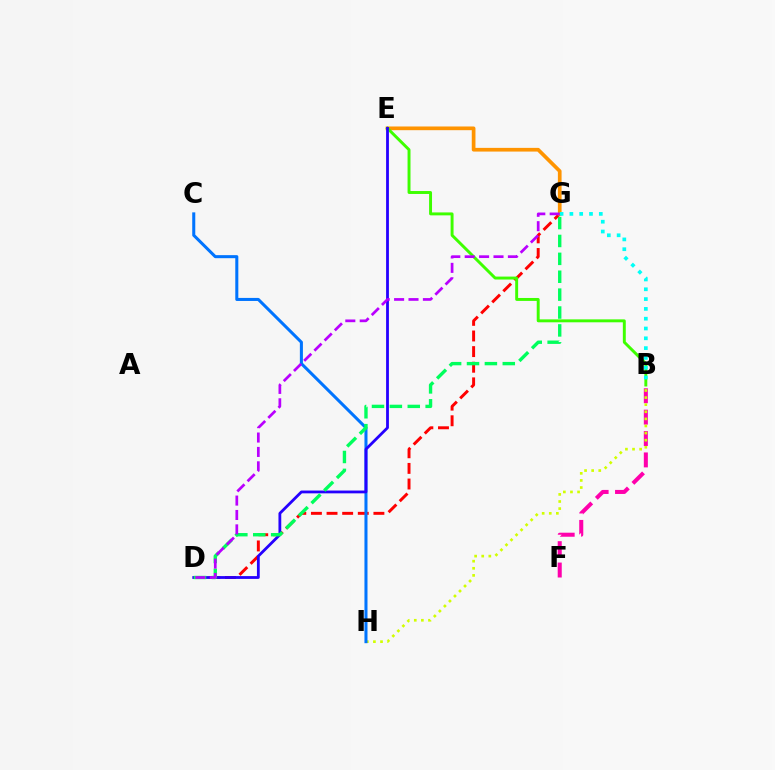{('D', 'G'): [{'color': '#ff0000', 'line_style': 'dashed', 'thickness': 2.12}, {'color': '#00ff5c', 'line_style': 'dashed', 'thickness': 2.43}, {'color': '#b900ff', 'line_style': 'dashed', 'thickness': 1.96}], ('B', 'F'): [{'color': '#ff00ac', 'line_style': 'dashed', 'thickness': 2.91}], ('E', 'G'): [{'color': '#ff9400', 'line_style': 'solid', 'thickness': 2.66}], ('B', 'H'): [{'color': '#d1ff00', 'line_style': 'dotted', 'thickness': 1.93}], ('B', 'E'): [{'color': '#3dff00', 'line_style': 'solid', 'thickness': 2.11}], ('C', 'H'): [{'color': '#0074ff', 'line_style': 'solid', 'thickness': 2.19}], ('B', 'G'): [{'color': '#00fff6', 'line_style': 'dotted', 'thickness': 2.66}], ('D', 'E'): [{'color': '#2500ff', 'line_style': 'solid', 'thickness': 2.01}]}